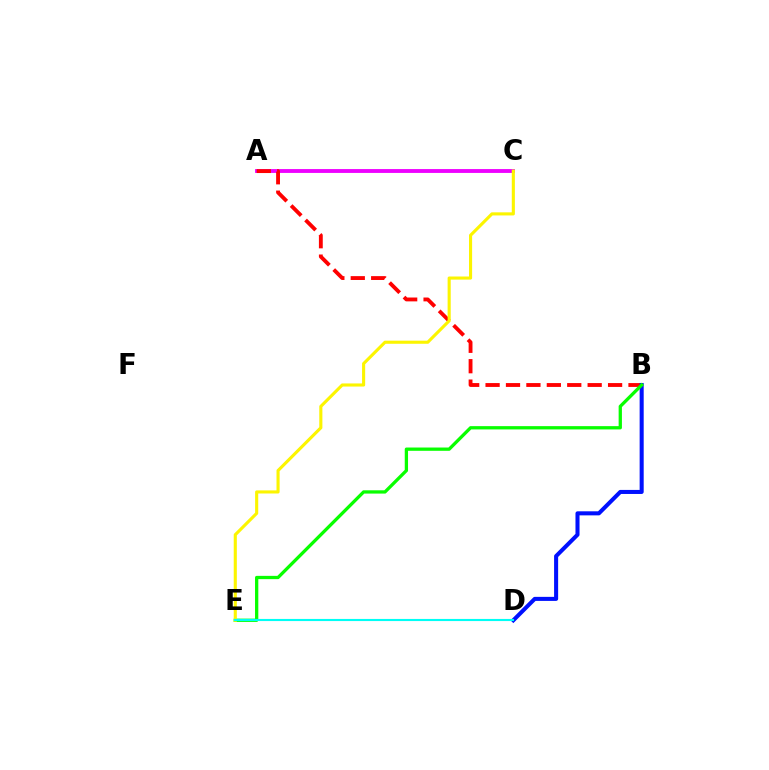{('A', 'C'): [{'color': '#ee00ff', 'line_style': 'solid', 'thickness': 2.77}], ('A', 'B'): [{'color': '#ff0000', 'line_style': 'dashed', 'thickness': 2.77}], ('B', 'D'): [{'color': '#0010ff', 'line_style': 'solid', 'thickness': 2.91}], ('B', 'E'): [{'color': '#08ff00', 'line_style': 'solid', 'thickness': 2.36}], ('C', 'E'): [{'color': '#fcf500', 'line_style': 'solid', 'thickness': 2.24}], ('D', 'E'): [{'color': '#00fff6', 'line_style': 'solid', 'thickness': 1.53}]}